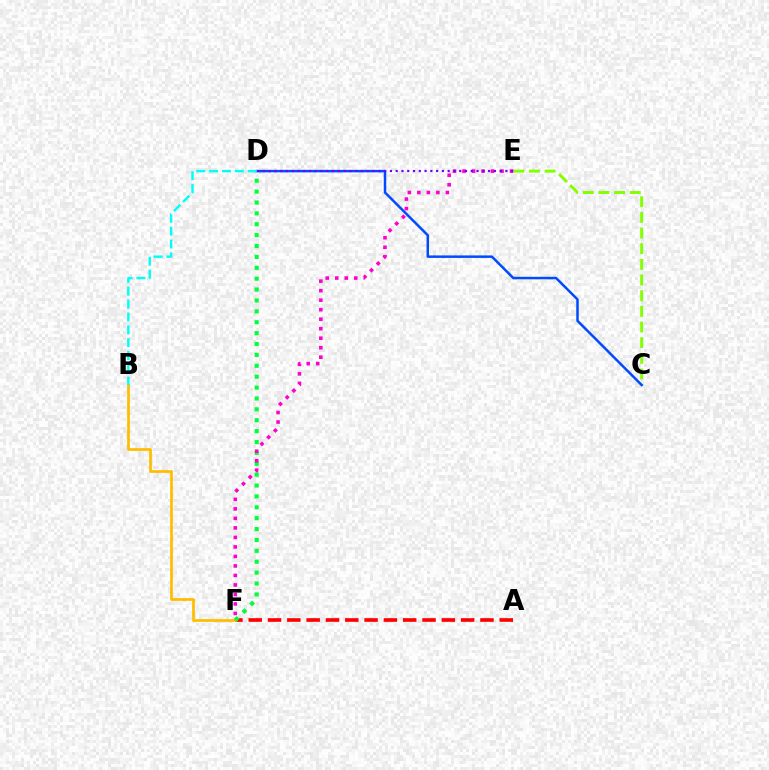{('A', 'F'): [{'color': '#ff0000', 'line_style': 'dashed', 'thickness': 2.62}], ('C', 'E'): [{'color': '#84ff00', 'line_style': 'dashed', 'thickness': 2.13}], ('C', 'D'): [{'color': '#004bff', 'line_style': 'solid', 'thickness': 1.8}], ('B', 'F'): [{'color': '#ffbd00', 'line_style': 'solid', 'thickness': 1.96}], ('D', 'F'): [{'color': '#00ff39', 'line_style': 'dotted', 'thickness': 2.96}], ('E', 'F'): [{'color': '#ff00cf', 'line_style': 'dotted', 'thickness': 2.58}], ('D', 'E'): [{'color': '#7200ff', 'line_style': 'dotted', 'thickness': 1.57}], ('B', 'D'): [{'color': '#00fff6', 'line_style': 'dashed', 'thickness': 1.75}]}